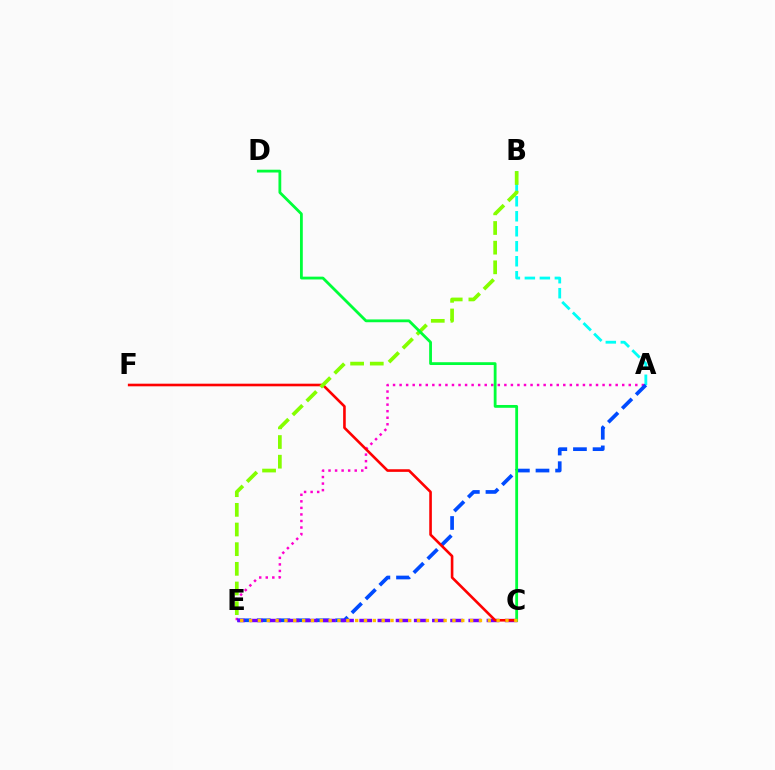{('A', 'B'): [{'color': '#00fff6', 'line_style': 'dashed', 'thickness': 2.04}], ('A', 'E'): [{'color': '#ff00cf', 'line_style': 'dotted', 'thickness': 1.78}, {'color': '#004bff', 'line_style': 'dashed', 'thickness': 2.66}], ('C', 'E'): [{'color': '#7200ff', 'line_style': 'dashed', 'thickness': 2.47}, {'color': '#ffbd00', 'line_style': 'dotted', 'thickness': 2.4}], ('C', 'F'): [{'color': '#ff0000', 'line_style': 'solid', 'thickness': 1.88}], ('B', 'E'): [{'color': '#84ff00', 'line_style': 'dashed', 'thickness': 2.67}], ('C', 'D'): [{'color': '#00ff39', 'line_style': 'solid', 'thickness': 2.02}]}